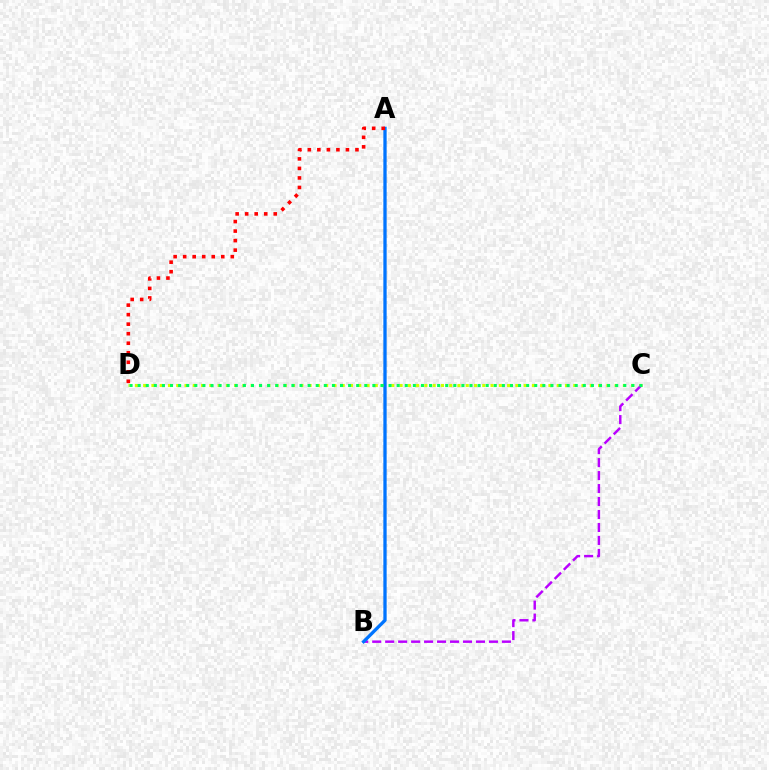{('C', 'D'): [{'color': '#d1ff00', 'line_style': 'dotted', 'thickness': 2.25}, {'color': '#00ff5c', 'line_style': 'dotted', 'thickness': 2.2}], ('B', 'C'): [{'color': '#b900ff', 'line_style': 'dashed', 'thickness': 1.76}], ('A', 'B'): [{'color': '#0074ff', 'line_style': 'solid', 'thickness': 2.38}], ('A', 'D'): [{'color': '#ff0000', 'line_style': 'dotted', 'thickness': 2.59}]}